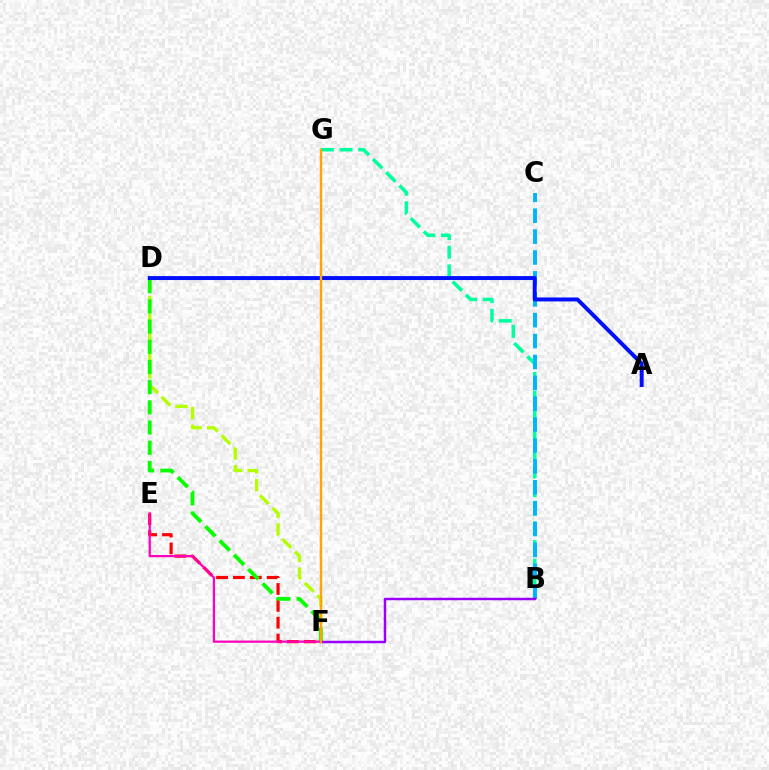{('E', 'F'): [{'color': '#ff0000', 'line_style': 'dashed', 'thickness': 2.29}, {'color': '#ff00bd', 'line_style': 'solid', 'thickness': 1.6}], ('B', 'G'): [{'color': '#00ff9d', 'line_style': 'dashed', 'thickness': 2.54}], ('B', 'C'): [{'color': '#00b5ff', 'line_style': 'dashed', 'thickness': 2.84}], ('D', 'F'): [{'color': '#b3ff00', 'line_style': 'dashed', 'thickness': 2.4}, {'color': '#08ff00', 'line_style': 'dashed', 'thickness': 2.74}], ('A', 'D'): [{'color': '#0010ff', 'line_style': 'solid', 'thickness': 2.85}], ('B', 'F'): [{'color': '#9b00ff', 'line_style': 'solid', 'thickness': 1.77}], ('F', 'G'): [{'color': '#ffa500', 'line_style': 'solid', 'thickness': 1.7}]}